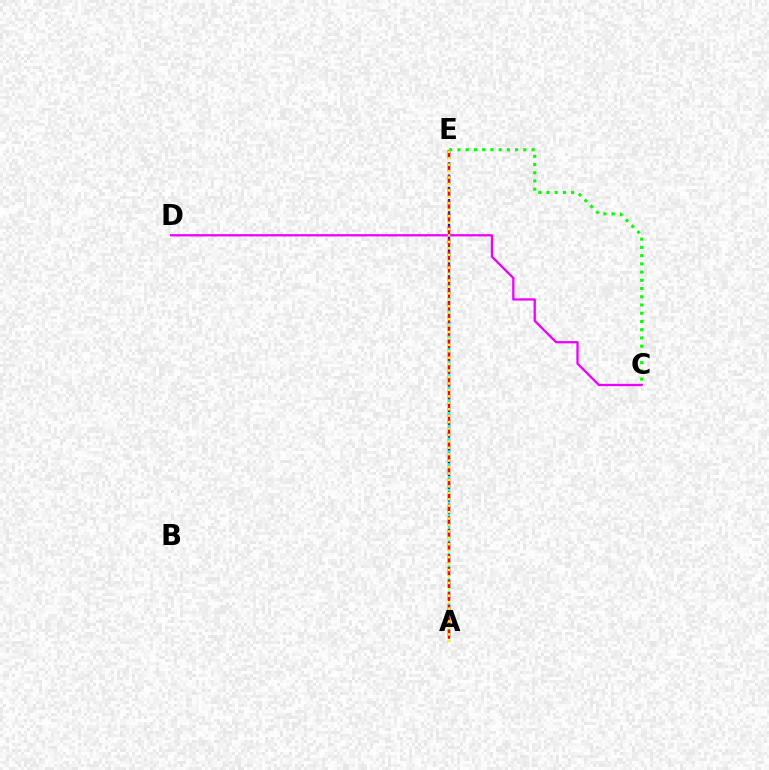{('A', 'E'): [{'color': '#0010ff', 'line_style': 'dashed', 'thickness': 1.67}, {'color': '#00fff6', 'line_style': 'dotted', 'thickness': 1.74}, {'color': '#ff0000', 'line_style': 'dashed', 'thickness': 1.72}, {'color': '#fcf500', 'line_style': 'dotted', 'thickness': 1.75}], ('C', 'D'): [{'color': '#ee00ff', 'line_style': 'solid', 'thickness': 1.64}], ('C', 'E'): [{'color': '#08ff00', 'line_style': 'dotted', 'thickness': 2.24}]}